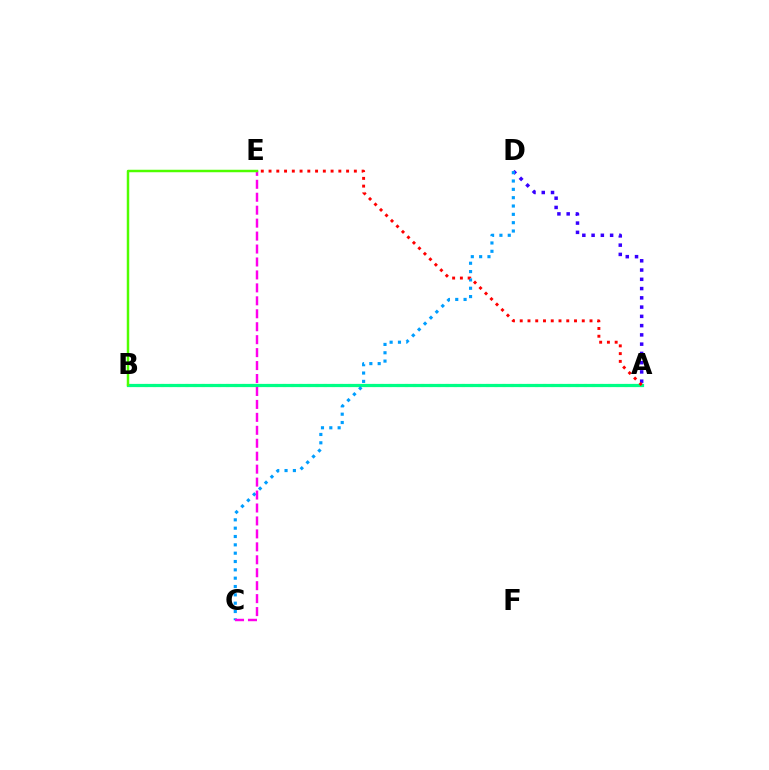{('A', 'B'): [{'color': '#ffd500', 'line_style': 'dotted', 'thickness': 2.21}, {'color': '#00ff86', 'line_style': 'solid', 'thickness': 2.31}], ('A', 'D'): [{'color': '#3700ff', 'line_style': 'dotted', 'thickness': 2.52}], ('C', 'D'): [{'color': '#009eff', 'line_style': 'dotted', 'thickness': 2.26}], ('A', 'E'): [{'color': '#ff0000', 'line_style': 'dotted', 'thickness': 2.11}], ('C', 'E'): [{'color': '#ff00ed', 'line_style': 'dashed', 'thickness': 1.76}], ('B', 'E'): [{'color': '#4fff00', 'line_style': 'solid', 'thickness': 1.78}]}